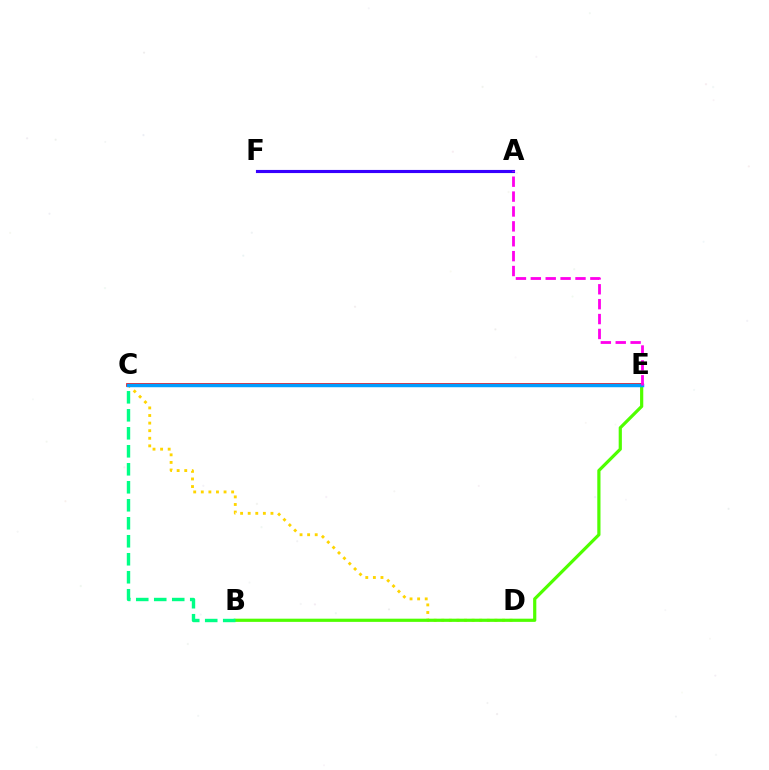{('C', 'D'): [{'color': '#ffd500', 'line_style': 'dotted', 'thickness': 2.06}], ('B', 'E'): [{'color': '#4fff00', 'line_style': 'solid', 'thickness': 2.3}], ('A', 'F'): [{'color': '#3700ff', 'line_style': 'solid', 'thickness': 2.25}], ('B', 'C'): [{'color': '#00ff86', 'line_style': 'dashed', 'thickness': 2.44}], ('C', 'E'): [{'color': '#ff0000', 'line_style': 'solid', 'thickness': 2.65}, {'color': '#009eff', 'line_style': 'solid', 'thickness': 2.5}], ('A', 'E'): [{'color': '#ff00ed', 'line_style': 'dashed', 'thickness': 2.02}]}